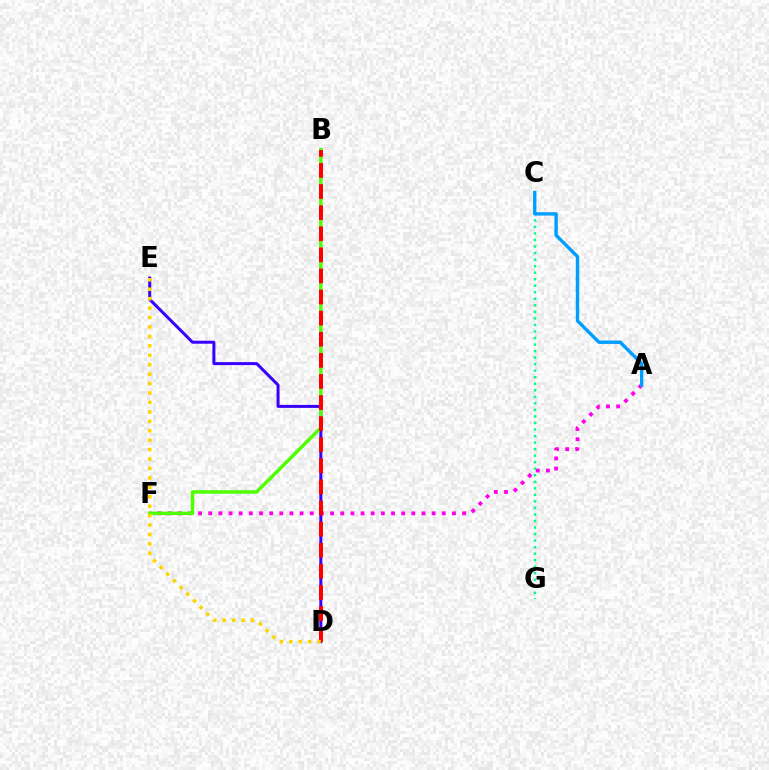{('A', 'F'): [{'color': '#ff00ed', 'line_style': 'dotted', 'thickness': 2.76}], ('C', 'G'): [{'color': '#00ff86', 'line_style': 'dotted', 'thickness': 1.78}], ('D', 'E'): [{'color': '#3700ff', 'line_style': 'solid', 'thickness': 2.16}, {'color': '#ffd500', 'line_style': 'dotted', 'thickness': 2.56}], ('A', 'C'): [{'color': '#009eff', 'line_style': 'solid', 'thickness': 2.43}], ('B', 'F'): [{'color': '#4fff00', 'line_style': 'solid', 'thickness': 2.51}], ('B', 'D'): [{'color': '#ff0000', 'line_style': 'dashed', 'thickness': 2.87}]}